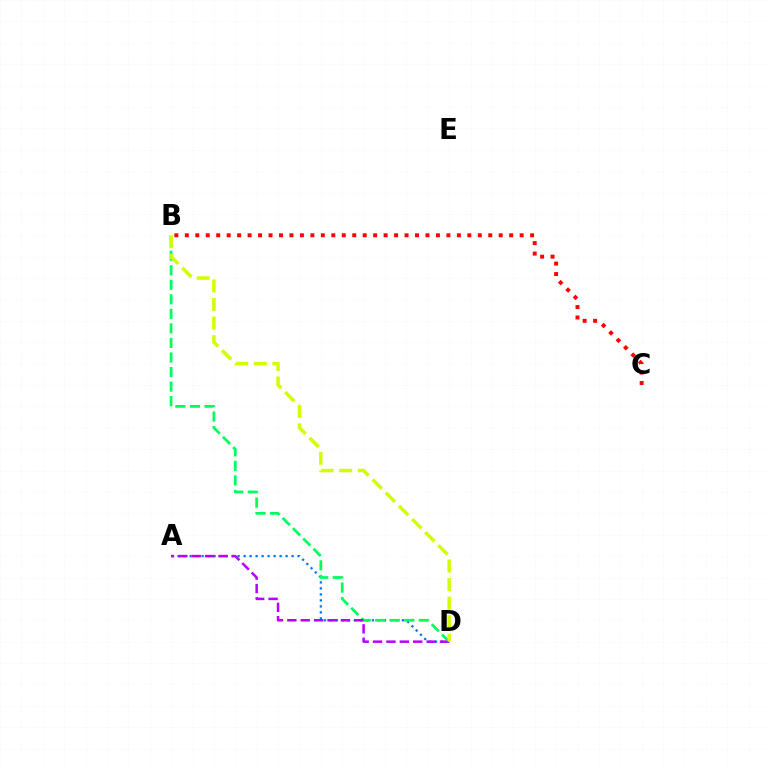{('A', 'D'): [{'color': '#0074ff', 'line_style': 'dotted', 'thickness': 1.63}, {'color': '#b900ff', 'line_style': 'dashed', 'thickness': 1.82}], ('B', 'D'): [{'color': '#00ff5c', 'line_style': 'dashed', 'thickness': 1.98}, {'color': '#d1ff00', 'line_style': 'dashed', 'thickness': 2.53}], ('B', 'C'): [{'color': '#ff0000', 'line_style': 'dotted', 'thickness': 2.84}]}